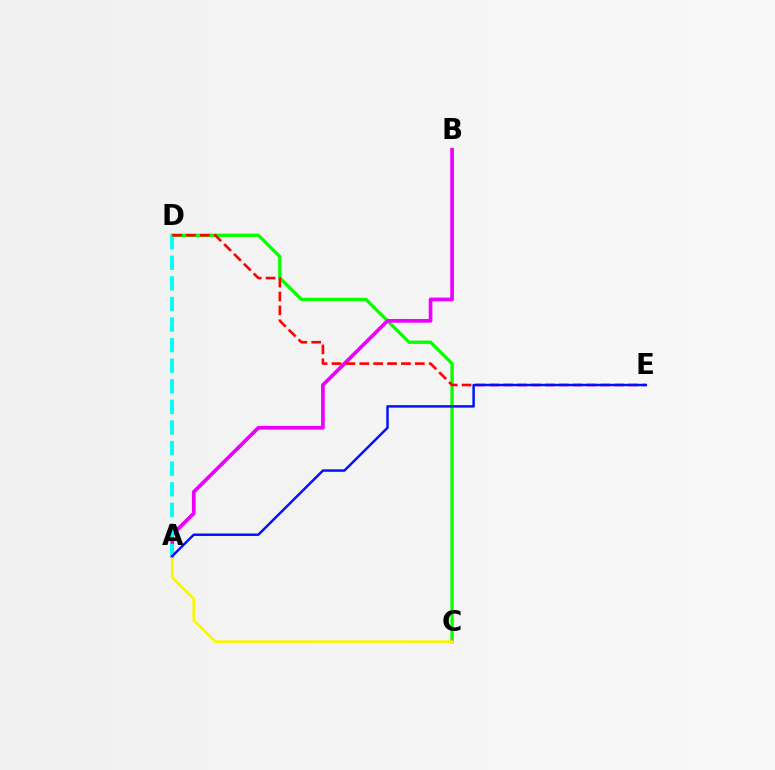{('C', 'D'): [{'color': '#08ff00', 'line_style': 'solid', 'thickness': 2.39}], ('A', 'B'): [{'color': '#ee00ff', 'line_style': 'solid', 'thickness': 2.68}], ('A', 'C'): [{'color': '#fcf500', 'line_style': 'solid', 'thickness': 1.89}], ('A', 'D'): [{'color': '#00fff6', 'line_style': 'dashed', 'thickness': 2.8}], ('D', 'E'): [{'color': '#ff0000', 'line_style': 'dashed', 'thickness': 1.89}], ('A', 'E'): [{'color': '#0010ff', 'line_style': 'solid', 'thickness': 1.77}]}